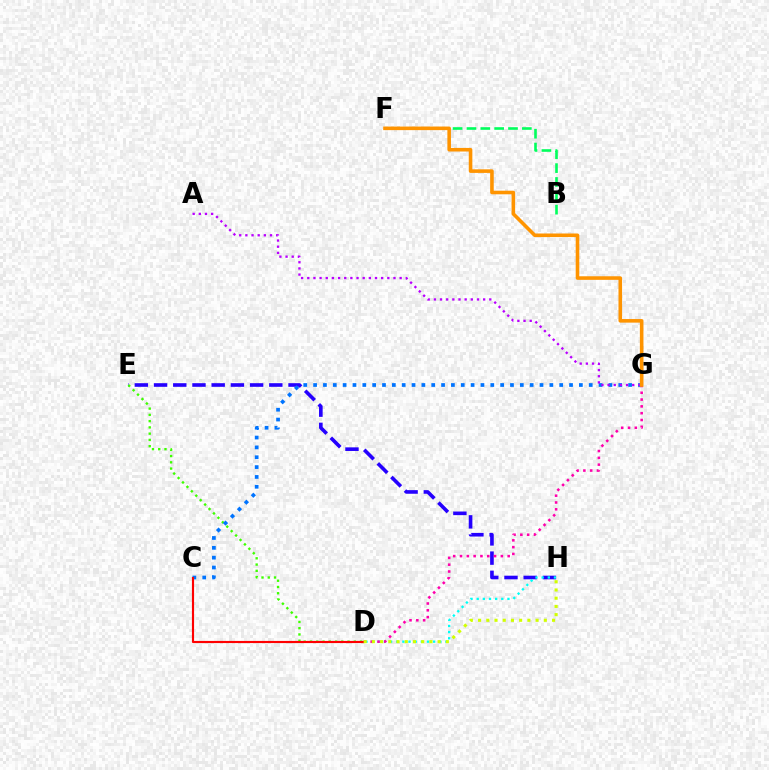{('E', 'H'): [{'color': '#2500ff', 'line_style': 'dashed', 'thickness': 2.61}], ('D', 'H'): [{'color': '#00fff6', 'line_style': 'dotted', 'thickness': 1.67}, {'color': '#d1ff00', 'line_style': 'dotted', 'thickness': 2.23}], ('D', 'E'): [{'color': '#3dff00', 'line_style': 'dotted', 'thickness': 1.7}], ('C', 'G'): [{'color': '#0074ff', 'line_style': 'dotted', 'thickness': 2.67}], ('B', 'F'): [{'color': '#00ff5c', 'line_style': 'dashed', 'thickness': 1.88}], ('D', 'G'): [{'color': '#ff00ac', 'line_style': 'dotted', 'thickness': 1.85}], ('C', 'D'): [{'color': '#ff0000', 'line_style': 'solid', 'thickness': 1.54}], ('A', 'G'): [{'color': '#b900ff', 'line_style': 'dotted', 'thickness': 1.67}], ('F', 'G'): [{'color': '#ff9400', 'line_style': 'solid', 'thickness': 2.58}]}